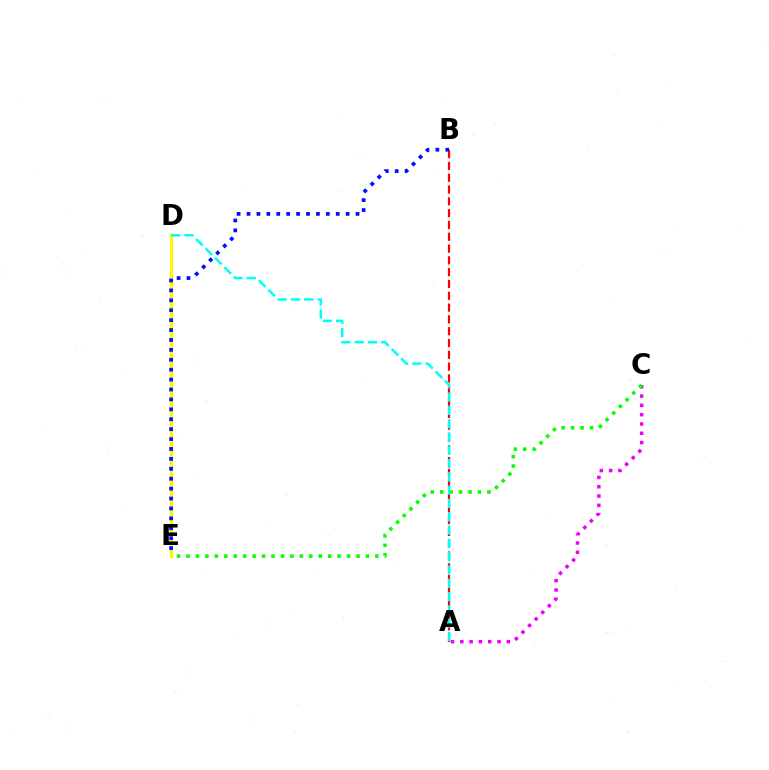{('A', 'C'): [{'color': '#ee00ff', 'line_style': 'dotted', 'thickness': 2.53}], ('C', 'E'): [{'color': '#08ff00', 'line_style': 'dotted', 'thickness': 2.57}], ('D', 'E'): [{'color': '#fcf500', 'line_style': 'solid', 'thickness': 2.28}], ('A', 'B'): [{'color': '#ff0000', 'line_style': 'dashed', 'thickness': 1.6}], ('B', 'E'): [{'color': '#0010ff', 'line_style': 'dotted', 'thickness': 2.69}], ('A', 'D'): [{'color': '#00fff6', 'line_style': 'dashed', 'thickness': 1.81}]}